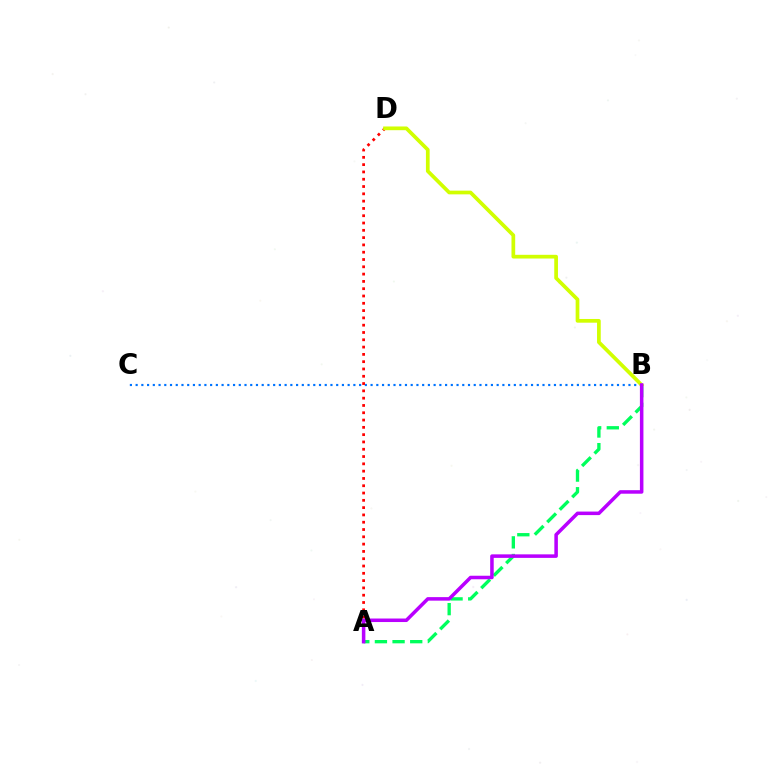{('B', 'C'): [{'color': '#0074ff', 'line_style': 'dotted', 'thickness': 1.56}], ('A', 'B'): [{'color': '#00ff5c', 'line_style': 'dashed', 'thickness': 2.4}, {'color': '#b900ff', 'line_style': 'solid', 'thickness': 2.54}], ('A', 'D'): [{'color': '#ff0000', 'line_style': 'dotted', 'thickness': 1.98}], ('B', 'D'): [{'color': '#d1ff00', 'line_style': 'solid', 'thickness': 2.67}]}